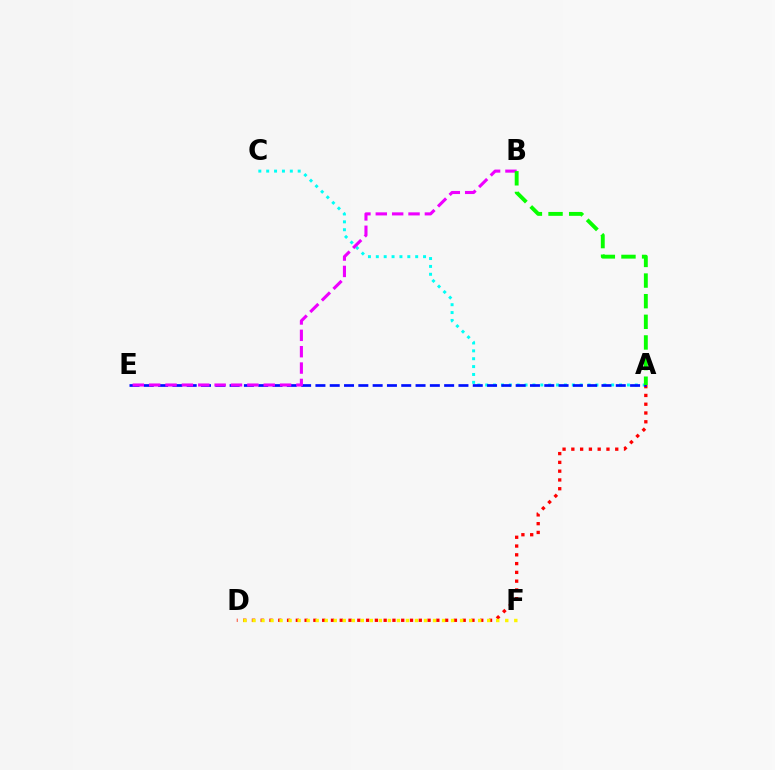{('A', 'C'): [{'color': '#00fff6', 'line_style': 'dotted', 'thickness': 2.14}], ('A', 'D'): [{'color': '#ff0000', 'line_style': 'dotted', 'thickness': 2.39}], ('D', 'F'): [{'color': '#fcf500', 'line_style': 'dotted', 'thickness': 2.45}], ('A', 'E'): [{'color': '#0010ff', 'line_style': 'dashed', 'thickness': 1.94}], ('B', 'E'): [{'color': '#ee00ff', 'line_style': 'dashed', 'thickness': 2.22}], ('A', 'B'): [{'color': '#08ff00', 'line_style': 'dashed', 'thickness': 2.8}]}